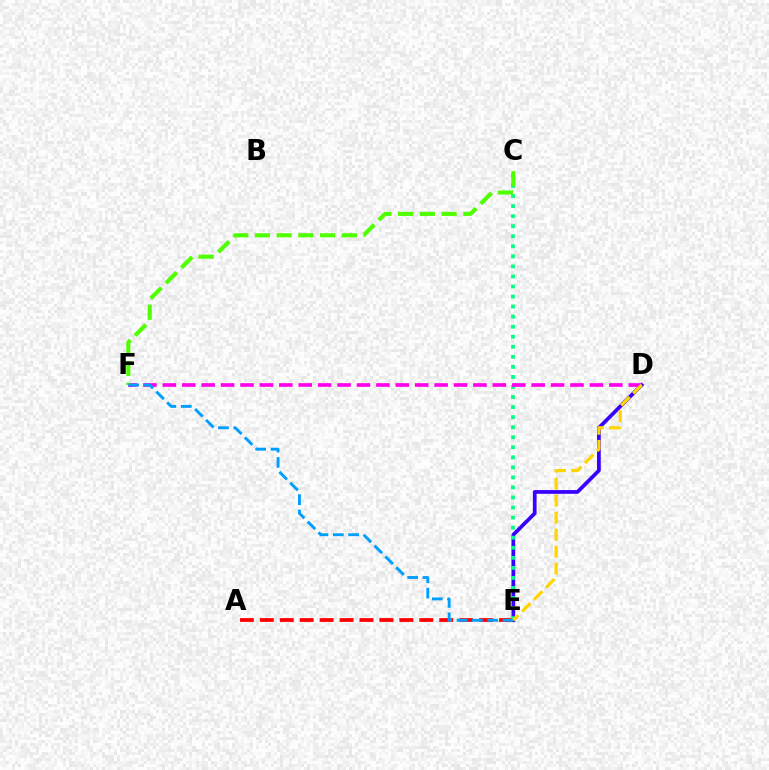{('D', 'E'): [{'color': '#3700ff', 'line_style': 'solid', 'thickness': 2.68}, {'color': '#ffd500', 'line_style': 'dashed', 'thickness': 2.31}], ('A', 'E'): [{'color': '#ff0000', 'line_style': 'dashed', 'thickness': 2.71}], ('C', 'E'): [{'color': '#00ff86', 'line_style': 'dotted', 'thickness': 2.73}], ('D', 'F'): [{'color': '#ff00ed', 'line_style': 'dashed', 'thickness': 2.64}], ('C', 'F'): [{'color': '#4fff00', 'line_style': 'dashed', 'thickness': 2.95}], ('E', 'F'): [{'color': '#009eff', 'line_style': 'dashed', 'thickness': 2.09}]}